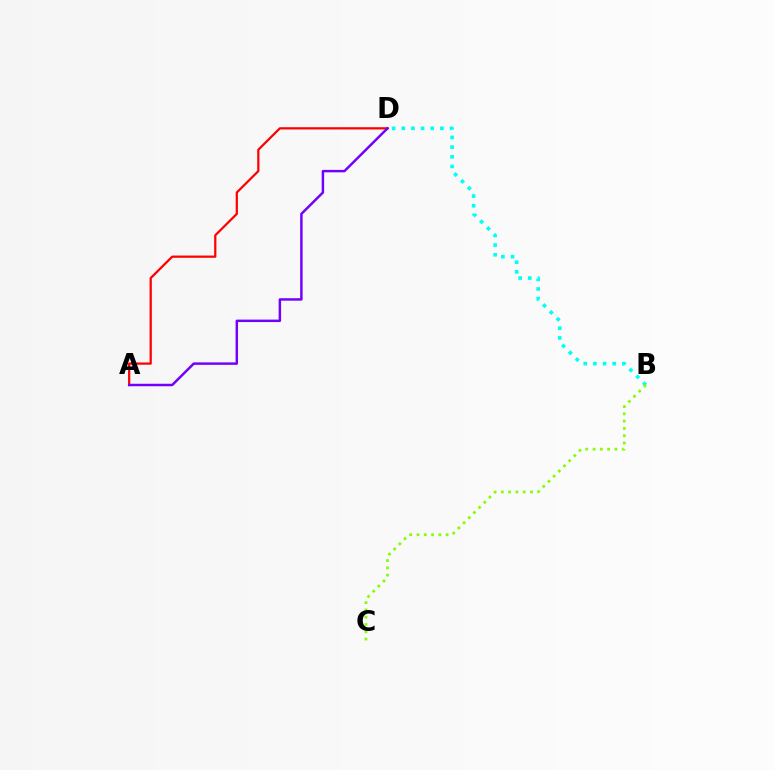{('B', 'D'): [{'color': '#00fff6', 'line_style': 'dotted', 'thickness': 2.62}], ('A', 'D'): [{'color': '#ff0000', 'line_style': 'solid', 'thickness': 1.61}, {'color': '#7200ff', 'line_style': 'solid', 'thickness': 1.78}], ('B', 'C'): [{'color': '#84ff00', 'line_style': 'dotted', 'thickness': 1.98}]}